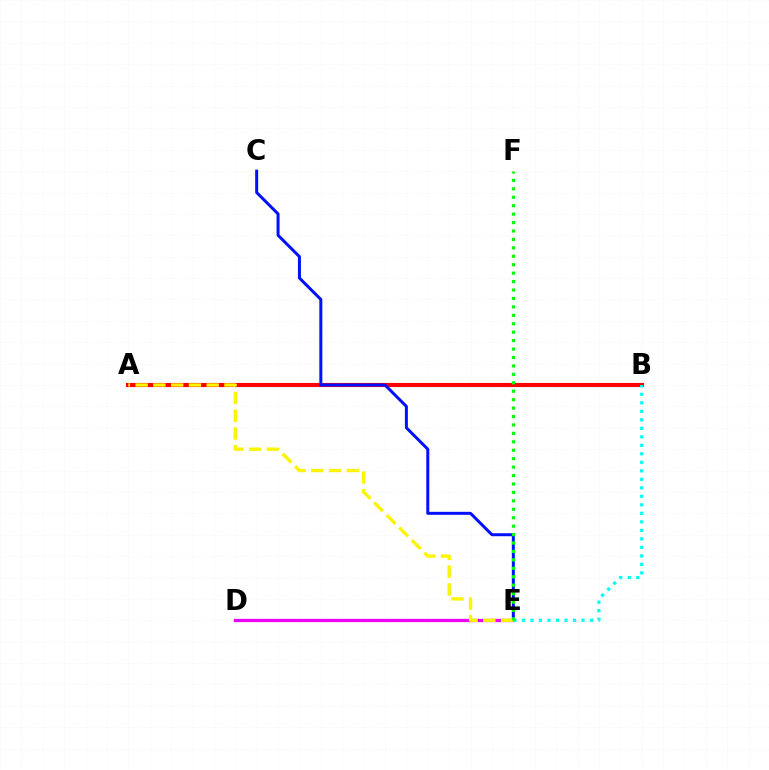{('A', 'B'): [{'color': '#ff0000', 'line_style': 'solid', 'thickness': 2.96}], ('C', 'E'): [{'color': '#0010ff', 'line_style': 'solid', 'thickness': 2.15}], ('D', 'E'): [{'color': '#ee00ff', 'line_style': 'solid', 'thickness': 2.35}], ('B', 'E'): [{'color': '#00fff6', 'line_style': 'dotted', 'thickness': 2.31}], ('A', 'E'): [{'color': '#fcf500', 'line_style': 'dashed', 'thickness': 2.41}], ('E', 'F'): [{'color': '#08ff00', 'line_style': 'dotted', 'thickness': 2.29}]}